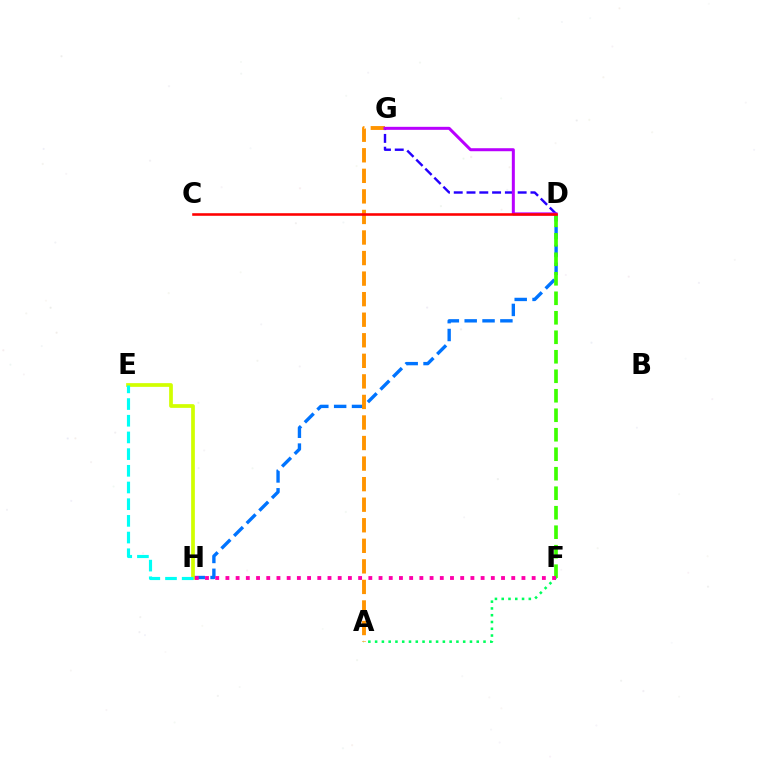{('D', 'G'): [{'color': '#2500ff', 'line_style': 'dashed', 'thickness': 1.74}, {'color': '#b900ff', 'line_style': 'solid', 'thickness': 2.17}], ('D', 'H'): [{'color': '#0074ff', 'line_style': 'dashed', 'thickness': 2.42}], ('D', 'F'): [{'color': '#3dff00', 'line_style': 'dashed', 'thickness': 2.65}], ('A', 'F'): [{'color': '#00ff5c', 'line_style': 'dotted', 'thickness': 1.84}], ('E', 'H'): [{'color': '#d1ff00', 'line_style': 'solid', 'thickness': 2.68}, {'color': '#00fff6', 'line_style': 'dashed', 'thickness': 2.27}], ('F', 'H'): [{'color': '#ff00ac', 'line_style': 'dotted', 'thickness': 2.77}], ('A', 'G'): [{'color': '#ff9400', 'line_style': 'dashed', 'thickness': 2.79}], ('C', 'D'): [{'color': '#ff0000', 'line_style': 'solid', 'thickness': 1.86}]}